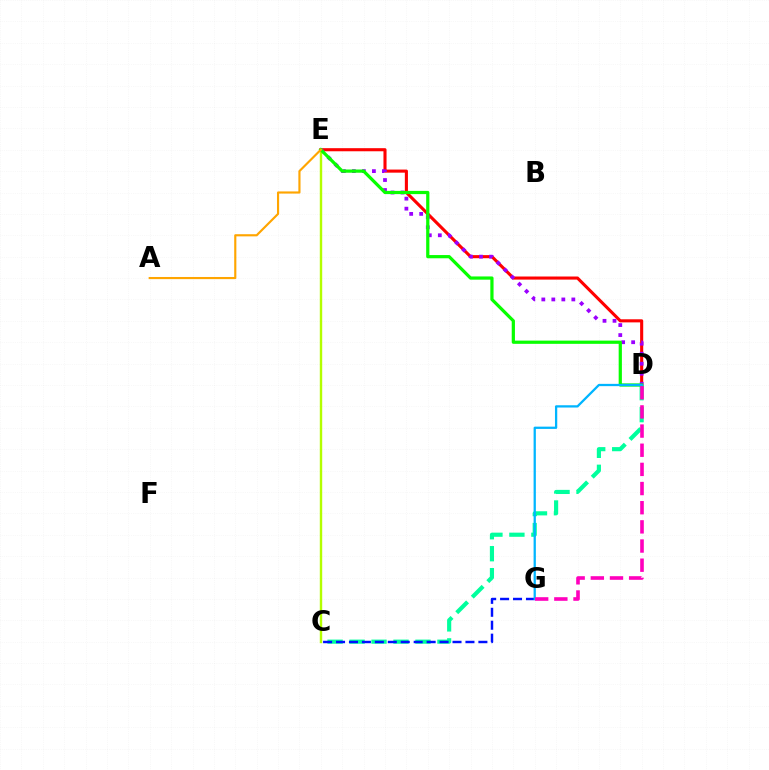{('D', 'E'): [{'color': '#ff0000', 'line_style': 'solid', 'thickness': 2.23}, {'color': '#9b00ff', 'line_style': 'dotted', 'thickness': 2.72}, {'color': '#08ff00', 'line_style': 'solid', 'thickness': 2.32}], ('C', 'D'): [{'color': '#00ff9d', 'line_style': 'dashed', 'thickness': 2.99}], ('C', 'E'): [{'color': '#b3ff00', 'line_style': 'solid', 'thickness': 1.73}], ('C', 'G'): [{'color': '#0010ff', 'line_style': 'dashed', 'thickness': 1.76}], ('D', 'G'): [{'color': '#00b5ff', 'line_style': 'solid', 'thickness': 1.64}, {'color': '#ff00bd', 'line_style': 'dashed', 'thickness': 2.6}], ('A', 'E'): [{'color': '#ffa500', 'line_style': 'solid', 'thickness': 1.55}]}